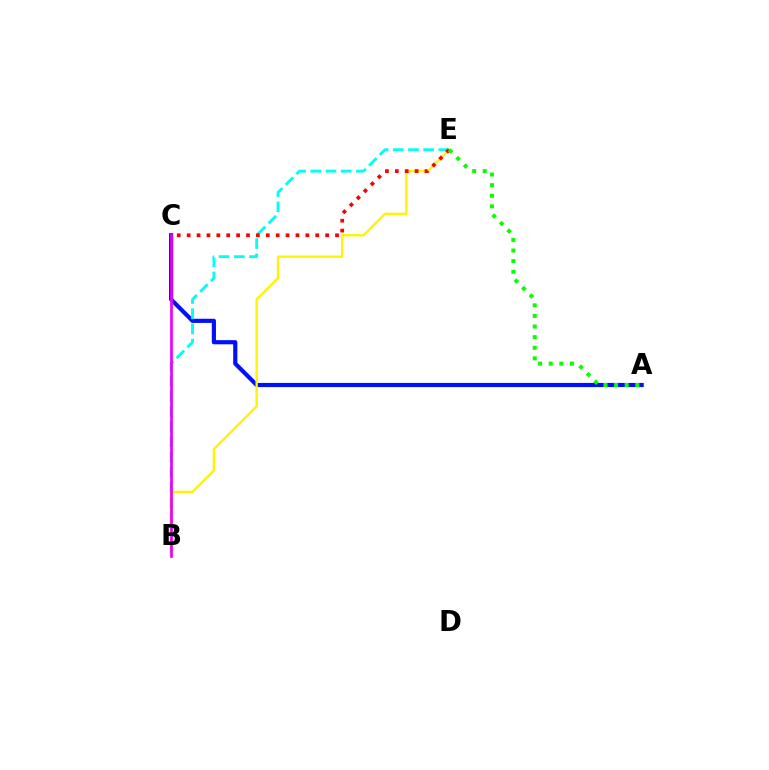{('A', 'C'): [{'color': '#0010ff', 'line_style': 'solid', 'thickness': 3.0}], ('B', 'E'): [{'color': '#00fff6', 'line_style': 'dashed', 'thickness': 2.07}, {'color': '#fcf500', 'line_style': 'solid', 'thickness': 1.72}], ('C', 'E'): [{'color': '#ff0000', 'line_style': 'dotted', 'thickness': 2.69}], ('B', 'C'): [{'color': '#ee00ff', 'line_style': 'solid', 'thickness': 1.96}], ('A', 'E'): [{'color': '#08ff00', 'line_style': 'dotted', 'thickness': 2.88}]}